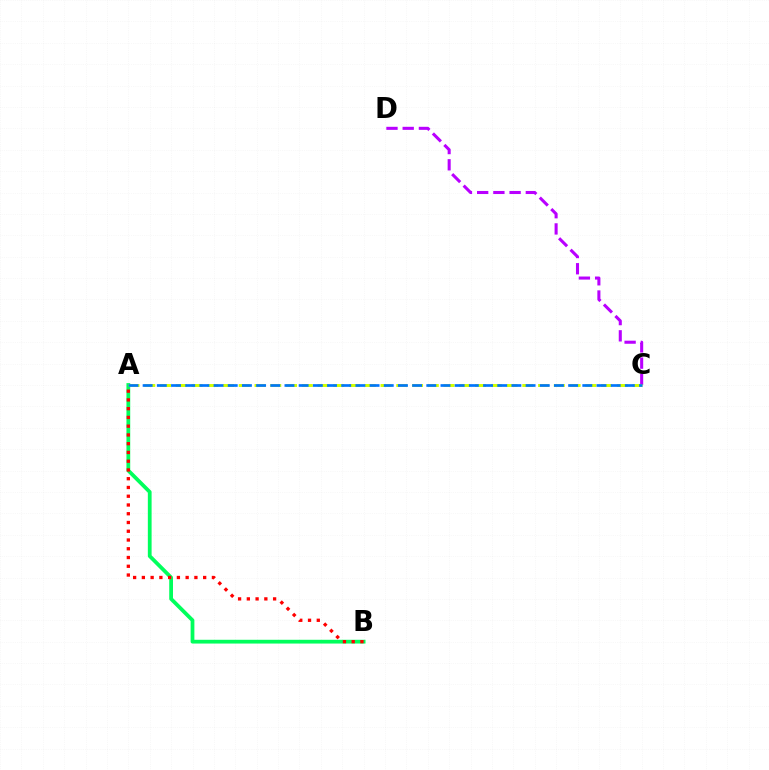{('C', 'D'): [{'color': '#b900ff', 'line_style': 'dashed', 'thickness': 2.2}], ('A', 'B'): [{'color': '#00ff5c', 'line_style': 'solid', 'thickness': 2.71}, {'color': '#ff0000', 'line_style': 'dotted', 'thickness': 2.38}], ('A', 'C'): [{'color': '#d1ff00', 'line_style': 'dashed', 'thickness': 2.14}, {'color': '#0074ff', 'line_style': 'dashed', 'thickness': 1.93}]}